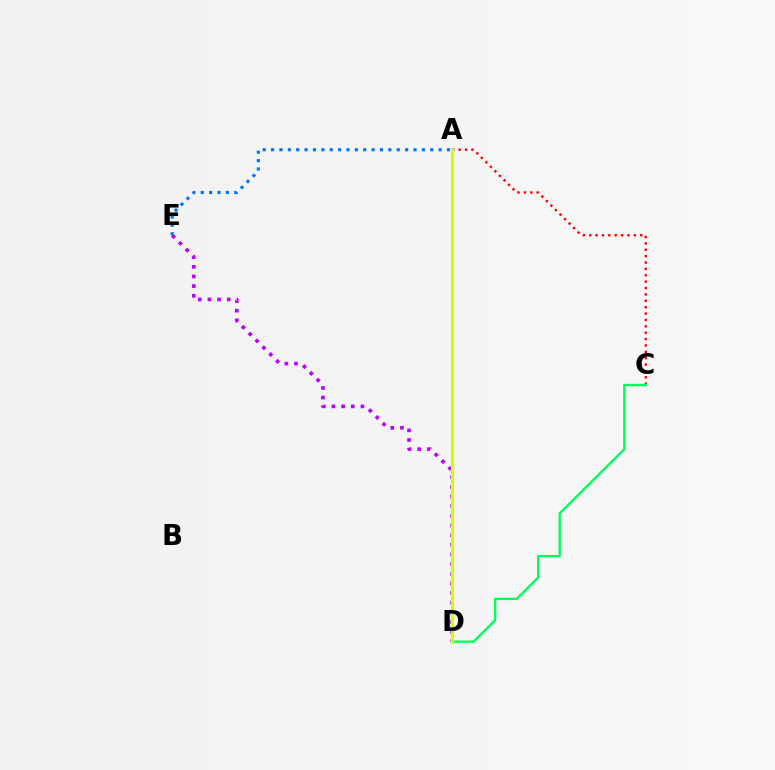{('D', 'E'): [{'color': '#b900ff', 'line_style': 'dotted', 'thickness': 2.63}], ('A', 'C'): [{'color': '#ff0000', 'line_style': 'dotted', 'thickness': 1.73}], ('C', 'D'): [{'color': '#00ff5c', 'line_style': 'solid', 'thickness': 1.69}], ('A', 'D'): [{'color': '#d1ff00', 'line_style': 'solid', 'thickness': 2.25}], ('A', 'E'): [{'color': '#0074ff', 'line_style': 'dotted', 'thickness': 2.28}]}